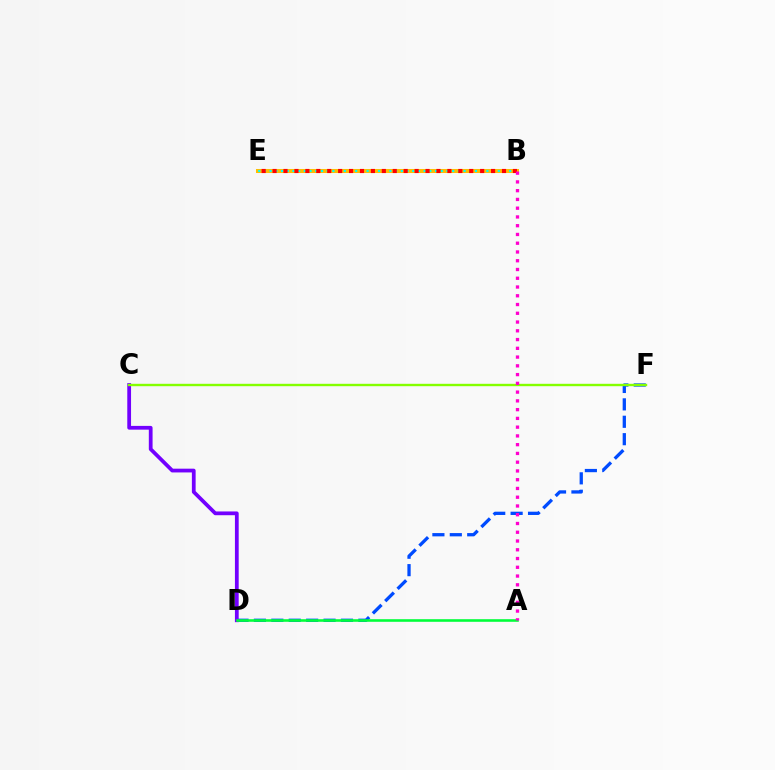{('D', 'F'): [{'color': '#004bff', 'line_style': 'dashed', 'thickness': 2.37}], ('C', 'D'): [{'color': '#7200ff', 'line_style': 'solid', 'thickness': 2.71}], ('C', 'F'): [{'color': '#84ff00', 'line_style': 'solid', 'thickness': 1.72}], ('A', 'D'): [{'color': '#00ff39', 'line_style': 'solid', 'thickness': 1.87}], ('B', 'E'): [{'color': '#ffbd00', 'line_style': 'solid', 'thickness': 2.9}, {'color': '#00fff6', 'line_style': 'dotted', 'thickness': 1.55}, {'color': '#ff0000', 'line_style': 'dotted', 'thickness': 2.97}], ('A', 'B'): [{'color': '#ff00cf', 'line_style': 'dotted', 'thickness': 2.38}]}